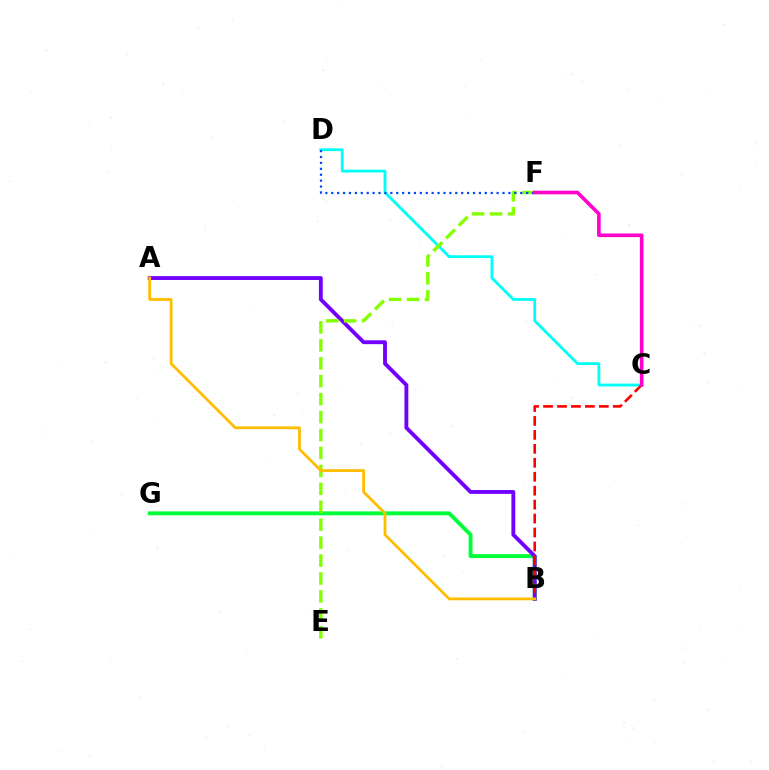{('C', 'D'): [{'color': '#00fff6', 'line_style': 'solid', 'thickness': 2.03}], ('B', 'G'): [{'color': '#00ff39', 'line_style': 'solid', 'thickness': 2.81}], ('A', 'B'): [{'color': '#7200ff', 'line_style': 'solid', 'thickness': 2.78}, {'color': '#ffbd00', 'line_style': 'solid', 'thickness': 2.0}], ('B', 'C'): [{'color': '#ff0000', 'line_style': 'dashed', 'thickness': 1.89}], ('E', 'F'): [{'color': '#84ff00', 'line_style': 'dashed', 'thickness': 2.44}], ('D', 'F'): [{'color': '#004bff', 'line_style': 'dotted', 'thickness': 1.6}], ('C', 'F'): [{'color': '#ff00cf', 'line_style': 'solid', 'thickness': 2.6}]}